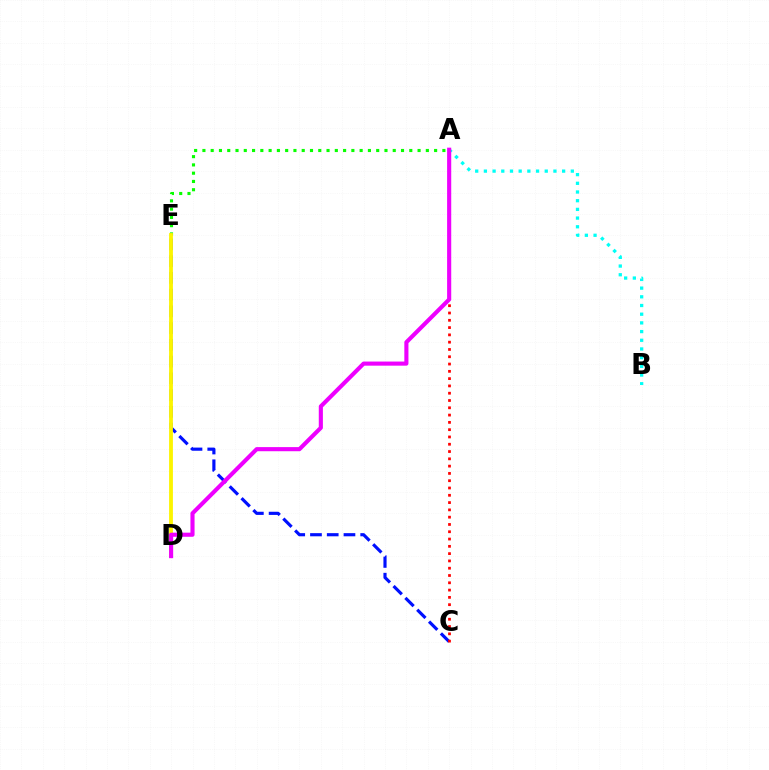{('A', 'E'): [{'color': '#08ff00', 'line_style': 'dotted', 'thickness': 2.25}], ('C', 'E'): [{'color': '#0010ff', 'line_style': 'dashed', 'thickness': 2.27}], ('D', 'E'): [{'color': '#fcf500', 'line_style': 'solid', 'thickness': 2.75}], ('A', 'B'): [{'color': '#00fff6', 'line_style': 'dotted', 'thickness': 2.36}], ('A', 'C'): [{'color': '#ff0000', 'line_style': 'dotted', 'thickness': 1.98}], ('A', 'D'): [{'color': '#ee00ff', 'line_style': 'solid', 'thickness': 2.96}]}